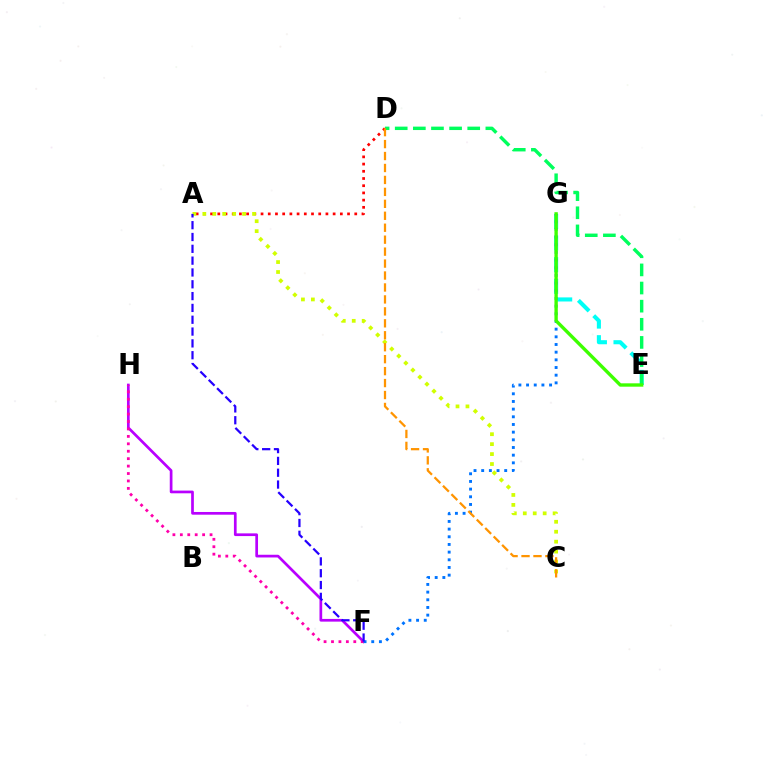{('F', 'H'): [{'color': '#b900ff', 'line_style': 'solid', 'thickness': 1.95}, {'color': '#ff00ac', 'line_style': 'dotted', 'thickness': 2.02}], ('E', 'G'): [{'color': '#00fff6', 'line_style': 'dashed', 'thickness': 2.94}, {'color': '#3dff00', 'line_style': 'solid', 'thickness': 2.42}], ('A', 'D'): [{'color': '#ff0000', 'line_style': 'dotted', 'thickness': 1.96}], ('F', 'G'): [{'color': '#0074ff', 'line_style': 'dotted', 'thickness': 2.08}], ('D', 'E'): [{'color': '#00ff5c', 'line_style': 'dashed', 'thickness': 2.46}], ('A', 'C'): [{'color': '#d1ff00', 'line_style': 'dotted', 'thickness': 2.7}], ('A', 'F'): [{'color': '#2500ff', 'line_style': 'dashed', 'thickness': 1.61}], ('C', 'D'): [{'color': '#ff9400', 'line_style': 'dashed', 'thickness': 1.62}]}